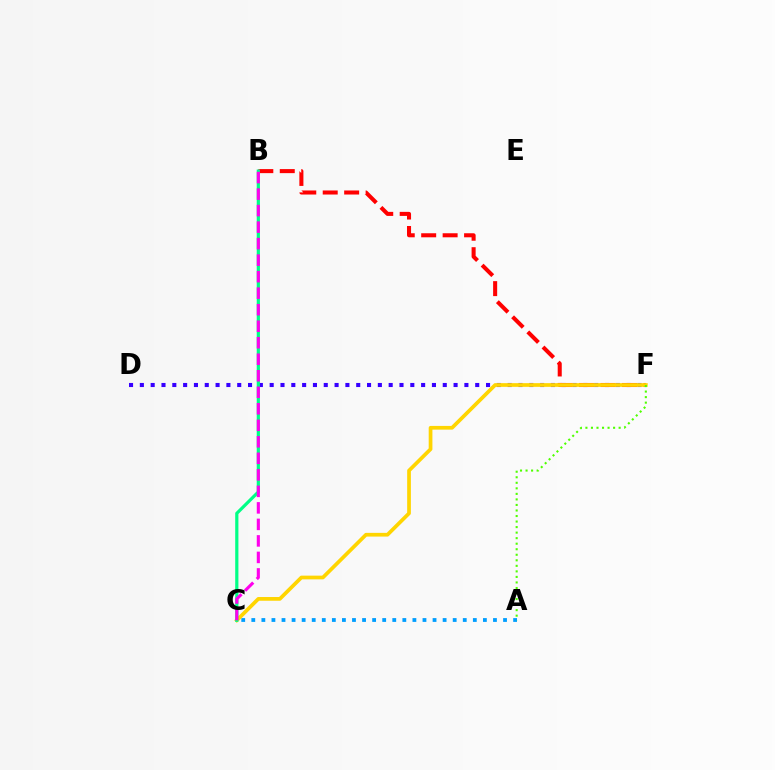{('D', 'F'): [{'color': '#3700ff', 'line_style': 'dotted', 'thickness': 2.94}], ('B', 'F'): [{'color': '#ff0000', 'line_style': 'dashed', 'thickness': 2.91}], ('A', 'C'): [{'color': '#009eff', 'line_style': 'dotted', 'thickness': 2.74}], ('C', 'F'): [{'color': '#ffd500', 'line_style': 'solid', 'thickness': 2.68}], ('A', 'F'): [{'color': '#4fff00', 'line_style': 'dotted', 'thickness': 1.5}], ('B', 'C'): [{'color': '#00ff86', 'line_style': 'solid', 'thickness': 2.31}, {'color': '#ff00ed', 'line_style': 'dashed', 'thickness': 2.24}]}